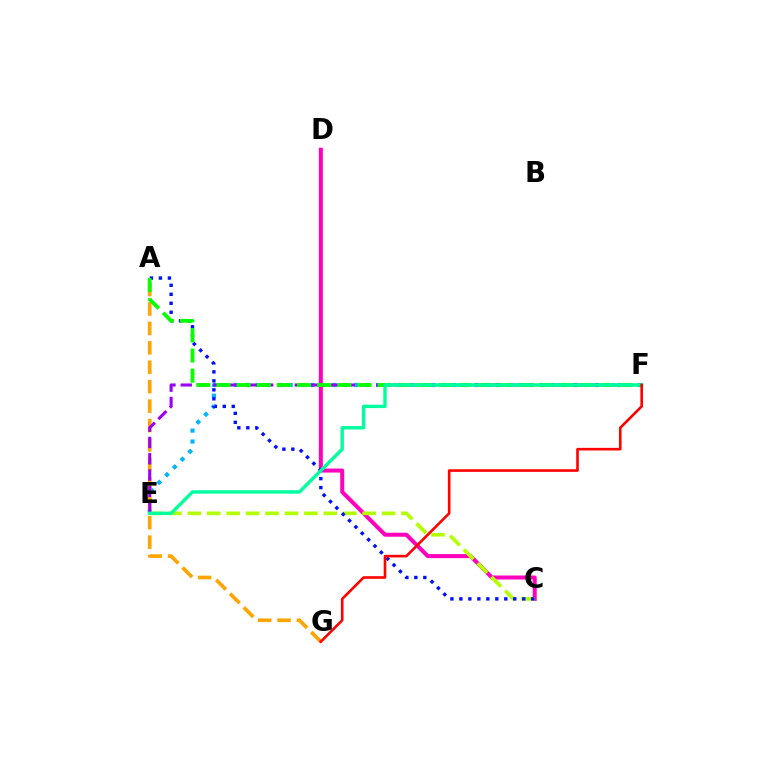{('E', 'F'): [{'color': '#00b5ff', 'line_style': 'dotted', 'thickness': 2.97}, {'color': '#9b00ff', 'line_style': 'dashed', 'thickness': 2.21}, {'color': '#00ff9d', 'line_style': 'solid', 'thickness': 2.45}], ('C', 'D'): [{'color': '#ff00bd', 'line_style': 'solid', 'thickness': 2.89}], ('C', 'E'): [{'color': '#b3ff00', 'line_style': 'dashed', 'thickness': 2.64}], ('A', 'C'): [{'color': '#0010ff', 'line_style': 'dotted', 'thickness': 2.44}], ('A', 'G'): [{'color': '#ffa500', 'line_style': 'dashed', 'thickness': 2.64}], ('A', 'F'): [{'color': '#08ff00', 'line_style': 'dashed', 'thickness': 2.74}], ('F', 'G'): [{'color': '#ff0000', 'line_style': 'solid', 'thickness': 1.88}]}